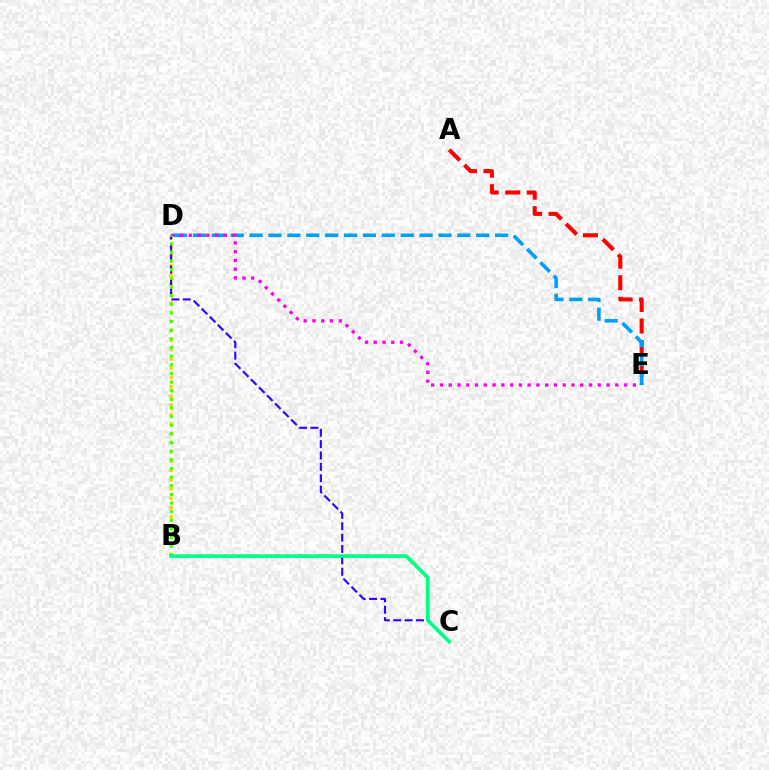{('B', 'D'): [{'color': '#ffd500', 'line_style': 'dotted', 'thickness': 2.53}, {'color': '#4fff00', 'line_style': 'dotted', 'thickness': 2.35}], ('A', 'E'): [{'color': '#ff0000', 'line_style': 'dashed', 'thickness': 2.93}], ('C', 'D'): [{'color': '#3700ff', 'line_style': 'dashed', 'thickness': 1.55}], ('D', 'E'): [{'color': '#009eff', 'line_style': 'dashed', 'thickness': 2.57}, {'color': '#ff00ed', 'line_style': 'dotted', 'thickness': 2.38}], ('B', 'C'): [{'color': '#00ff86', 'line_style': 'solid', 'thickness': 2.69}]}